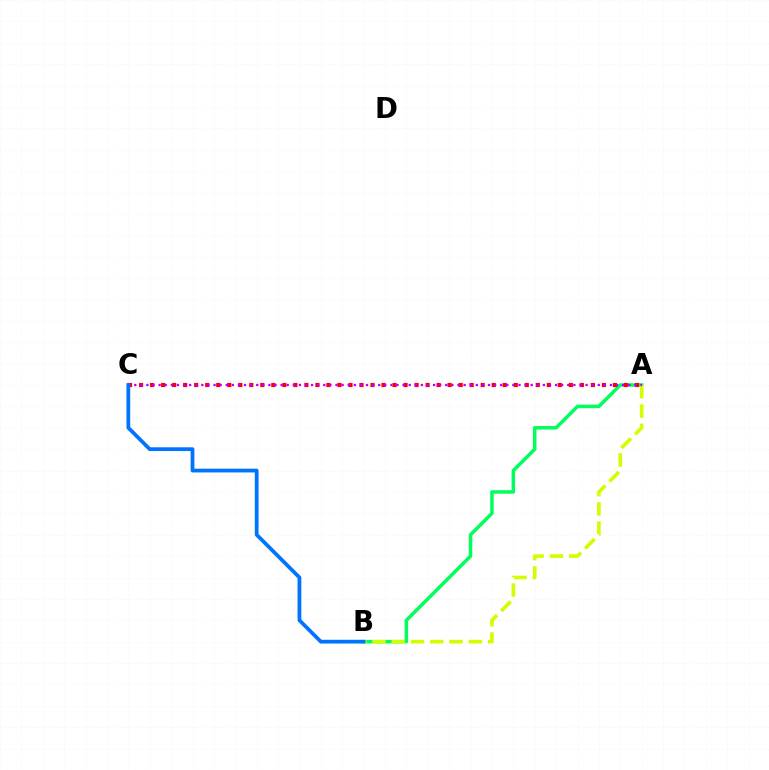{('A', 'B'): [{'color': '#00ff5c', 'line_style': 'solid', 'thickness': 2.51}, {'color': '#d1ff00', 'line_style': 'dashed', 'thickness': 2.62}], ('A', 'C'): [{'color': '#ff0000', 'line_style': 'dotted', 'thickness': 2.99}, {'color': '#b900ff', 'line_style': 'dotted', 'thickness': 1.66}], ('B', 'C'): [{'color': '#0074ff', 'line_style': 'solid', 'thickness': 2.71}]}